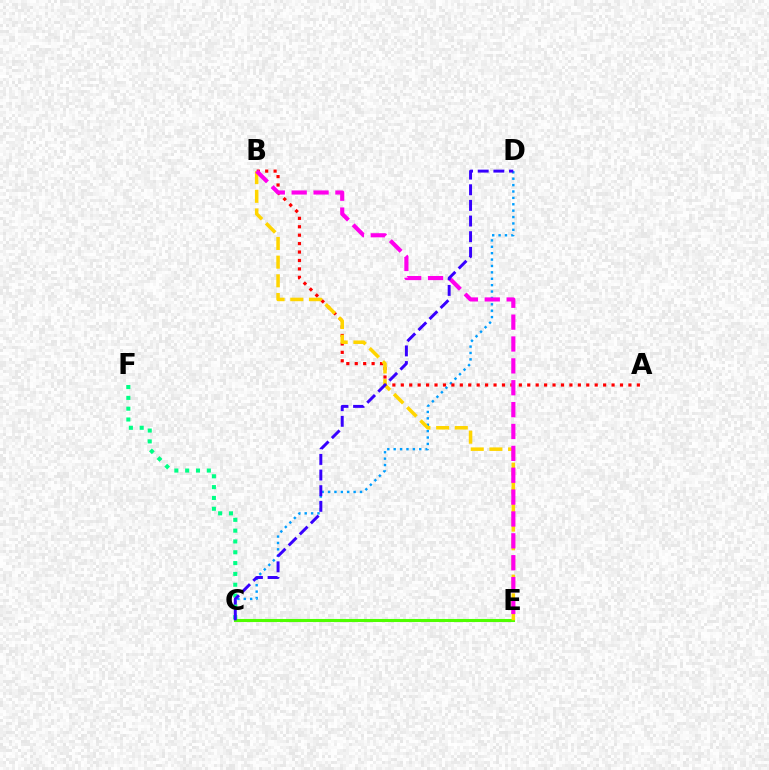{('C', 'E'): [{'color': '#4fff00', 'line_style': 'solid', 'thickness': 2.21}], ('C', 'D'): [{'color': '#009eff', 'line_style': 'dotted', 'thickness': 1.74}, {'color': '#3700ff', 'line_style': 'dashed', 'thickness': 2.13}], ('A', 'B'): [{'color': '#ff0000', 'line_style': 'dotted', 'thickness': 2.29}], ('B', 'E'): [{'color': '#ffd500', 'line_style': 'dashed', 'thickness': 2.54}, {'color': '#ff00ed', 'line_style': 'dashed', 'thickness': 2.97}], ('C', 'F'): [{'color': '#00ff86', 'line_style': 'dotted', 'thickness': 2.94}]}